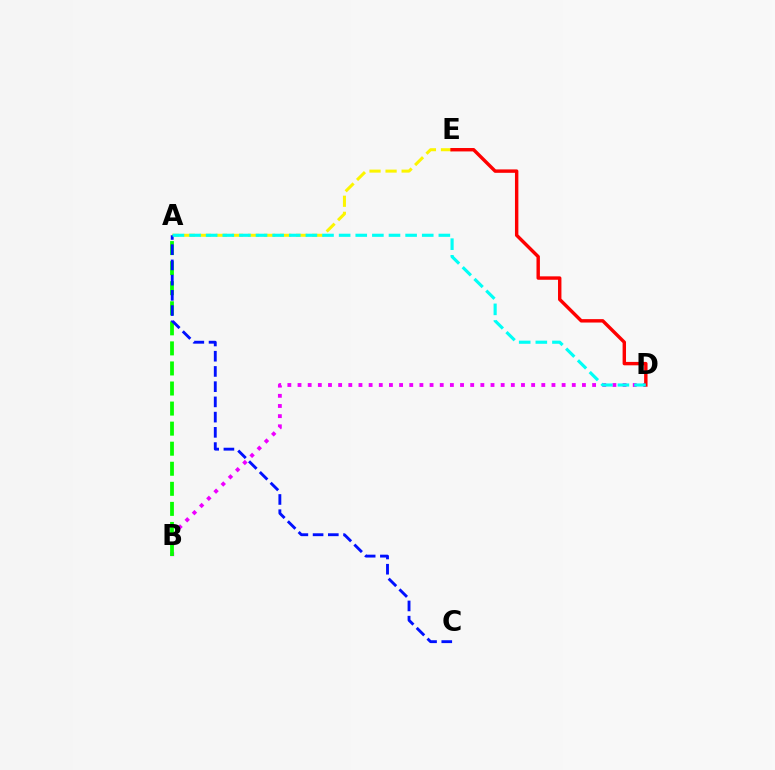{('B', 'D'): [{'color': '#ee00ff', 'line_style': 'dotted', 'thickness': 2.76}], ('A', 'E'): [{'color': '#fcf500', 'line_style': 'dashed', 'thickness': 2.18}], ('A', 'B'): [{'color': '#08ff00', 'line_style': 'dashed', 'thickness': 2.73}], ('A', 'C'): [{'color': '#0010ff', 'line_style': 'dashed', 'thickness': 2.07}], ('D', 'E'): [{'color': '#ff0000', 'line_style': 'solid', 'thickness': 2.46}], ('A', 'D'): [{'color': '#00fff6', 'line_style': 'dashed', 'thickness': 2.26}]}